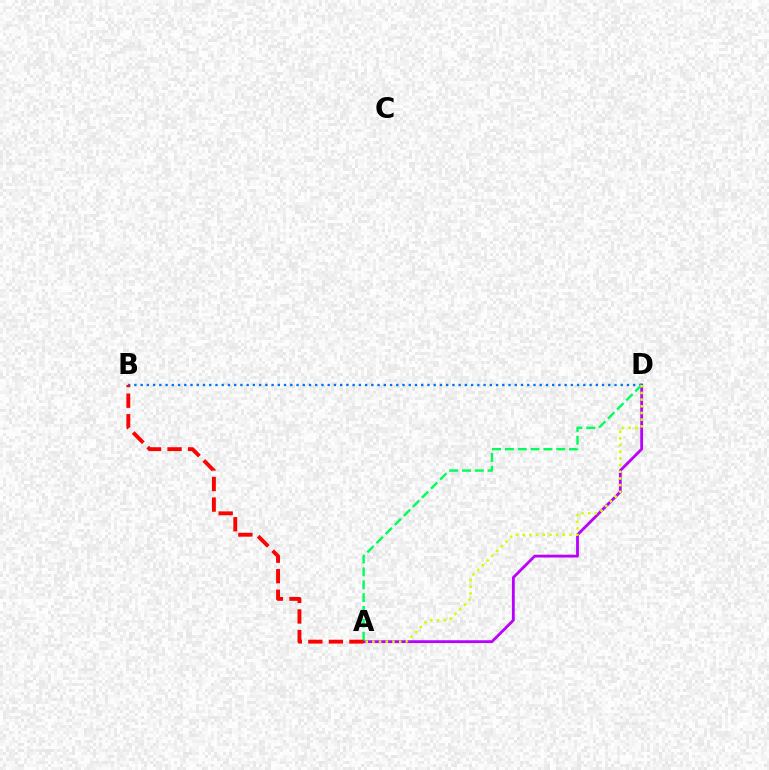{('A', 'D'): [{'color': '#b900ff', 'line_style': 'solid', 'thickness': 2.03}, {'color': '#00ff5c', 'line_style': 'dashed', 'thickness': 1.74}, {'color': '#d1ff00', 'line_style': 'dotted', 'thickness': 1.82}], ('B', 'D'): [{'color': '#0074ff', 'line_style': 'dotted', 'thickness': 1.69}], ('A', 'B'): [{'color': '#ff0000', 'line_style': 'dashed', 'thickness': 2.79}]}